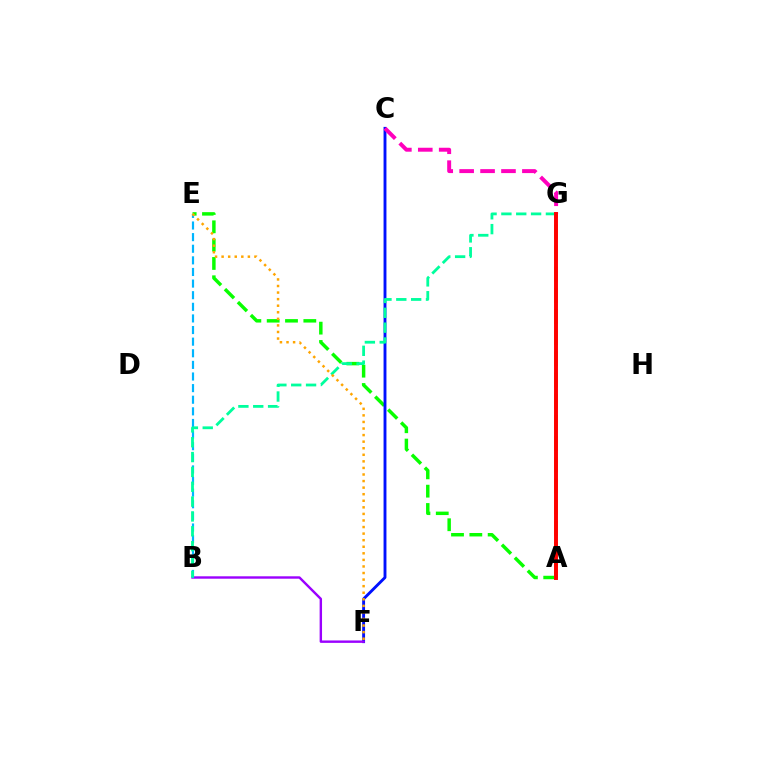{('A', 'E'): [{'color': '#08ff00', 'line_style': 'dashed', 'thickness': 2.49}], ('C', 'F'): [{'color': '#0010ff', 'line_style': 'solid', 'thickness': 2.08}], ('B', 'F'): [{'color': '#9b00ff', 'line_style': 'solid', 'thickness': 1.74}], ('B', 'E'): [{'color': '#00b5ff', 'line_style': 'dashed', 'thickness': 1.58}], ('C', 'G'): [{'color': '#ff00bd', 'line_style': 'dashed', 'thickness': 2.84}], ('A', 'G'): [{'color': '#b3ff00', 'line_style': 'dashed', 'thickness': 2.88}, {'color': '#ff0000', 'line_style': 'solid', 'thickness': 2.83}], ('B', 'G'): [{'color': '#00ff9d', 'line_style': 'dashed', 'thickness': 2.02}], ('E', 'F'): [{'color': '#ffa500', 'line_style': 'dotted', 'thickness': 1.78}]}